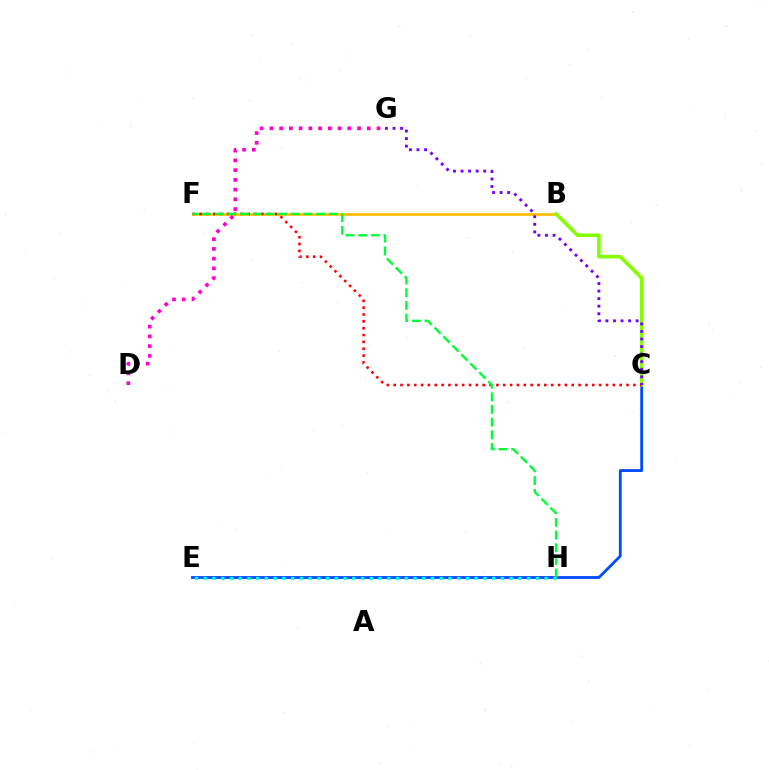{('C', 'E'): [{'color': '#004bff', 'line_style': 'solid', 'thickness': 2.03}], ('E', 'H'): [{'color': '#00fff6', 'line_style': 'dotted', 'thickness': 2.38}], ('B', 'F'): [{'color': '#ffbd00', 'line_style': 'solid', 'thickness': 1.93}], ('B', 'C'): [{'color': '#84ff00', 'line_style': 'solid', 'thickness': 2.6}], ('C', 'F'): [{'color': '#ff0000', 'line_style': 'dotted', 'thickness': 1.86}], ('D', 'G'): [{'color': '#ff00cf', 'line_style': 'dotted', 'thickness': 2.65}], ('C', 'G'): [{'color': '#7200ff', 'line_style': 'dotted', 'thickness': 2.05}], ('F', 'H'): [{'color': '#00ff39', 'line_style': 'dashed', 'thickness': 1.72}]}